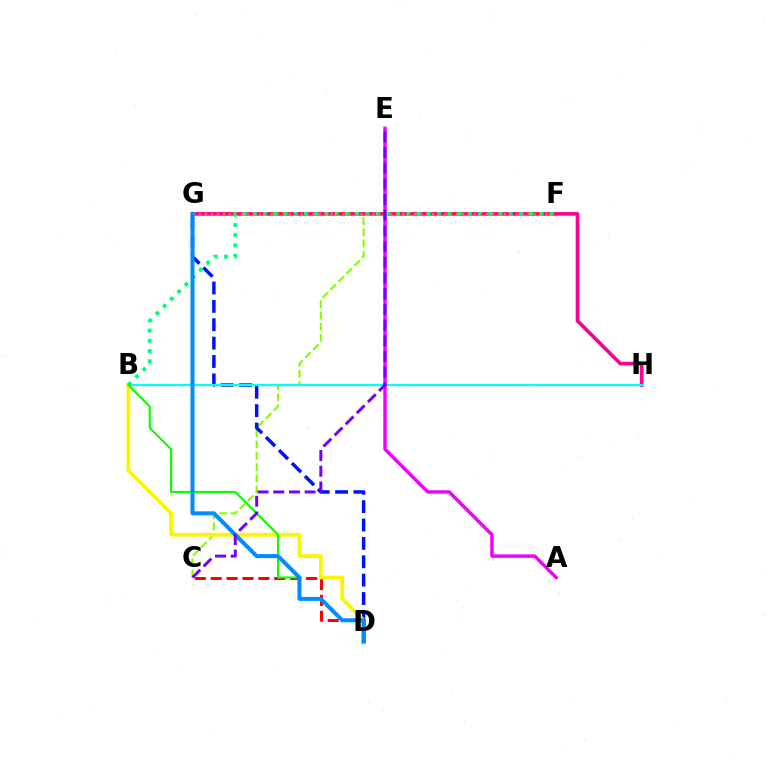{('C', 'D'): [{'color': '#ff0000', 'line_style': 'dashed', 'thickness': 2.16}], ('C', 'E'): [{'color': '#84ff00', 'line_style': 'dashed', 'thickness': 1.52}, {'color': '#7200ff', 'line_style': 'dashed', 'thickness': 2.13}], ('G', 'H'): [{'color': '#ff0094', 'line_style': 'solid', 'thickness': 2.63}], ('D', 'G'): [{'color': '#0010ff', 'line_style': 'dashed', 'thickness': 2.5}, {'color': '#008cff', 'line_style': 'solid', 'thickness': 2.88}], ('B', 'H'): [{'color': '#00fff6', 'line_style': 'solid', 'thickness': 1.61}], ('A', 'E'): [{'color': '#ee00ff', 'line_style': 'solid', 'thickness': 2.46}], ('B', 'D'): [{'color': '#fcf500', 'line_style': 'solid', 'thickness': 2.71}, {'color': '#08ff00', 'line_style': 'solid', 'thickness': 1.53}], ('B', 'F'): [{'color': '#00ff74', 'line_style': 'dotted', 'thickness': 2.78}], ('F', 'G'): [{'color': '#ff7c00', 'line_style': 'dotted', 'thickness': 1.62}]}